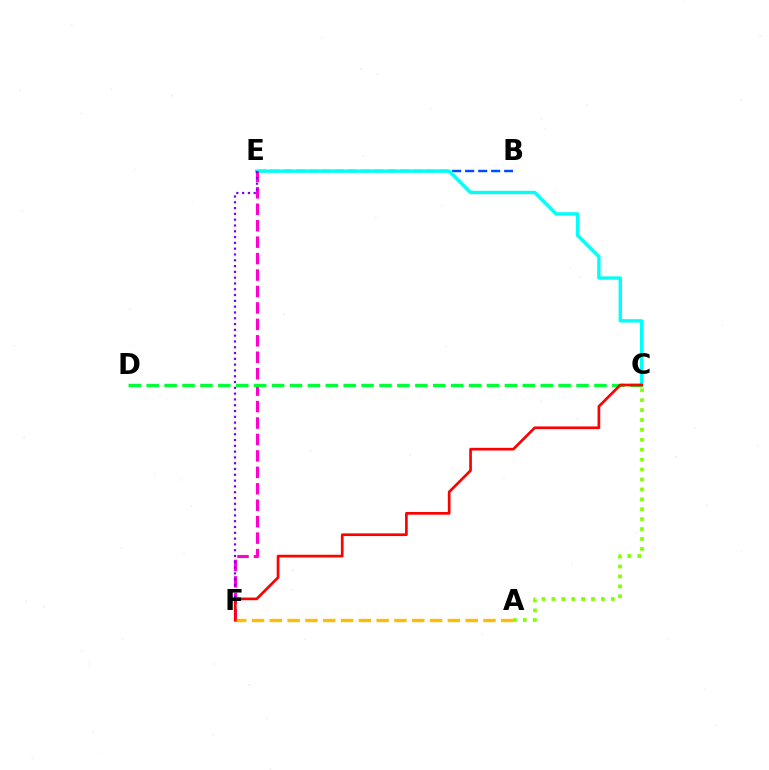{('B', 'E'): [{'color': '#004bff', 'line_style': 'dashed', 'thickness': 1.77}], ('C', 'E'): [{'color': '#00fff6', 'line_style': 'solid', 'thickness': 2.42}], ('A', 'C'): [{'color': '#84ff00', 'line_style': 'dotted', 'thickness': 2.69}], ('E', 'F'): [{'color': '#ff00cf', 'line_style': 'dashed', 'thickness': 2.23}, {'color': '#7200ff', 'line_style': 'dotted', 'thickness': 1.58}], ('A', 'F'): [{'color': '#ffbd00', 'line_style': 'dashed', 'thickness': 2.42}], ('C', 'D'): [{'color': '#00ff39', 'line_style': 'dashed', 'thickness': 2.43}], ('C', 'F'): [{'color': '#ff0000', 'line_style': 'solid', 'thickness': 1.94}]}